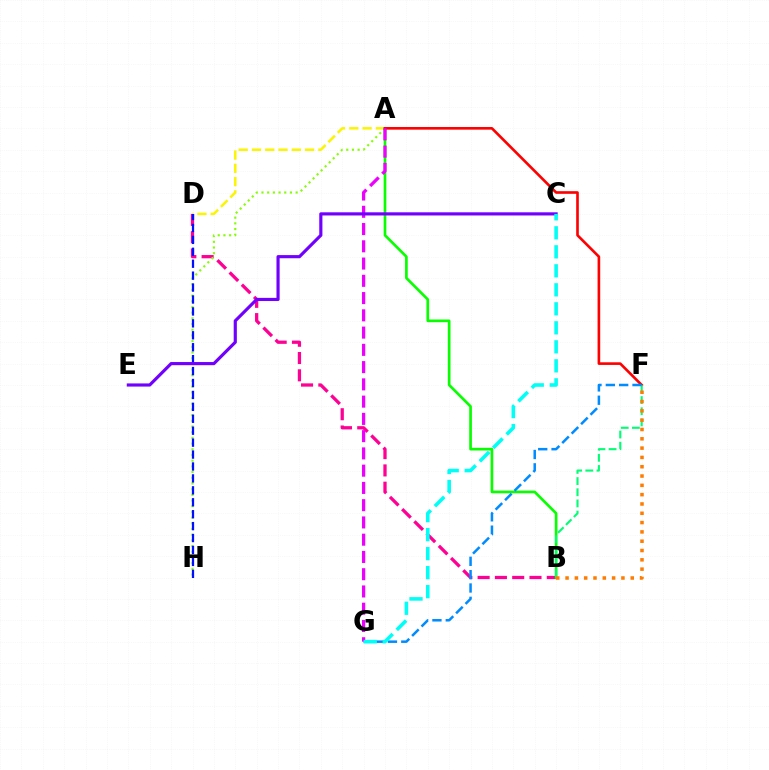{('B', 'D'): [{'color': '#ff0094', 'line_style': 'dashed', 'thickness': 2.35}], ('A', 'D'): [{'color': '#fcf500', 'line_style': 'dashed', 'thickness': 1.8}], ('A', 'H'): [{'color': '#84ff00', 'line_style': 'dotted', 'thickness': 1.55}], ('A', 'B'): [{'color': '#08ff00', 'line_style': 'solid', 'thickness': 1.93}], ('D', 'H'): [{'color': '#0010ff', 'line_style': 'dashed', 'thickness': 1.62}], ('A', 'F'): [{'color': '#ff0000', 'line_style': 'solid', 'thickness': 1.9}], ('A', 'G'): [{'color': '#ee00ff', 'line_style': 'dashed', 'thickness': 2.34}], ('B', 'F'): [{'color': '#00ff74', 'line_style': 'dashed', 'thickness': 1.52}, {'color': '#ff7c00', 'line_style': 'dotted', 'thickness': 2.53}], ('C', 'E'): [{'color': '#7200ff', 'line_style': 'solid', 'thickness': 2.27}], ('F', 'G'): [{'color': '#008cff', 'line_style': 'dashed', 'thickness': 1.81}], ('C', 'G'): [{'color': '#00fff6', 'line_style': 'dashed', 'thickness': 2.58}]}